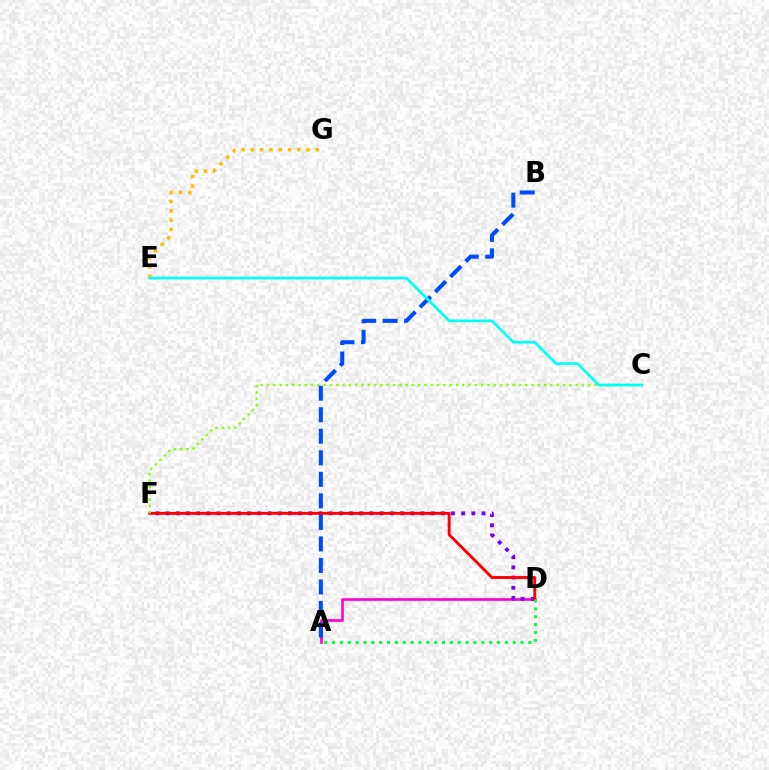{('A', 'D'): [{'color': '#ff00cf', 'line_style': 'solid', 'thickness': 1.91}, {'color': '#00ff39', 'line_style': 'dotted', 'thickness': 2.13}], ('E', 'G'): [{'color': '#ffbd00', 'line_style': 'dotted', 'thickness': 2.52}], ('D', 'F'): [{'color': '#7200ff', 'line_style': 'dotted', 'thickness': 2.77}, {'color': '#ff0000', 'line_style': 'solid', 'thickness': 2.08}], ('C', 'F'): [{'color': '#84ff00', 'line_style': 'dotted', 'thickness': 1.71}], ('A', 'B'): [{'color': '#004bff', 'line_style': 'dashed', 'thickness': 2.92}], ('C', 'E'): [{'color': '#00fff6', 'line_style': 'solid', 'thickness': 1.91}]}